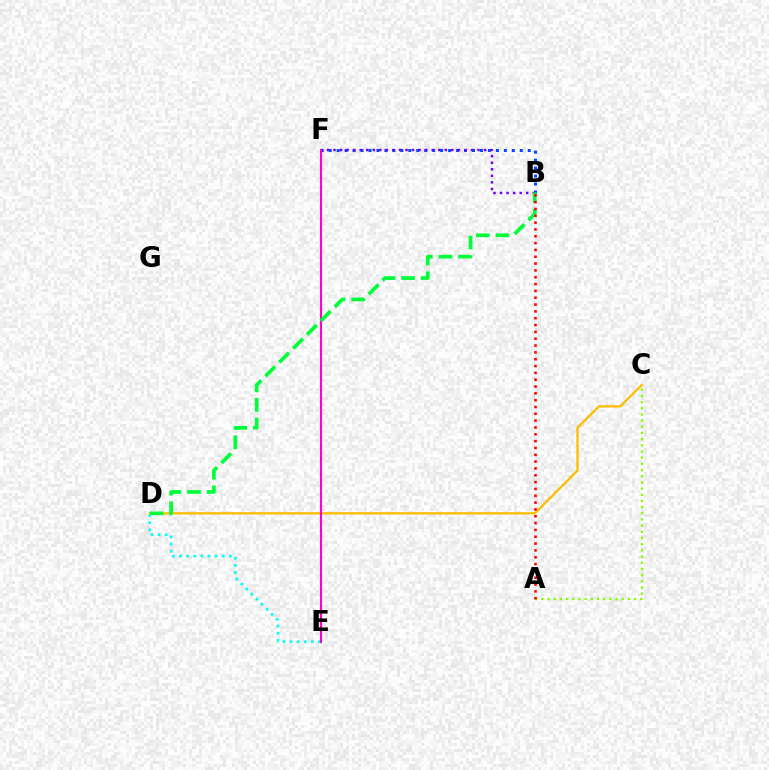{('D', 'E'): [{'color': '#00fff6', 'line_style': 'dotted', 'thickness': 1.94}], ('C', 'D'): [{'color': '#ffbd00', 'line_style': 'solid', 'thickness': 1.65}], ('B', 'F'): [{'color': '#004bff', 'line_style': 'dotted', 'thickness': 2.16}, {'color': '#7200ff', 'line_style': 'dotted', 'thickness': 1.78}], ('E', 'F'): [{'color': '#ff00cf', 'line_style': 'solid', 'thickness': 1.53}], ('A', 'C'): [{'color': '#84ff00', 'line_style': 'dotted', 'thickness': 1.68}], ('B', 'D'): [{'color': '#00ff39', 'line_style': 'dashed', 'thickness': 2.66}], ('A', 'B'): [{'color': '#ff0000', 'line_style': 'dotted', 'thickness': 1.86}]}